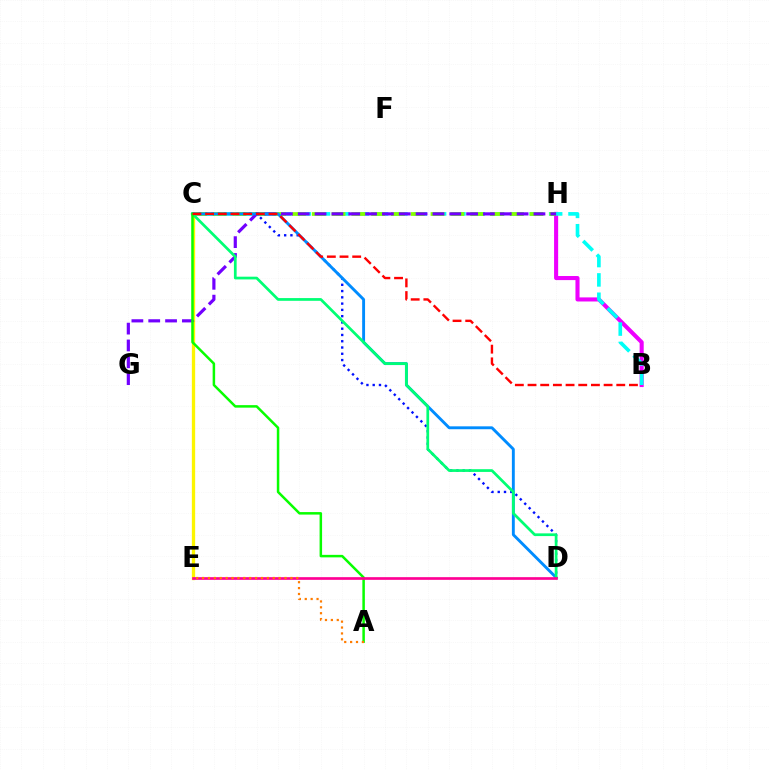{('B', 'H'): [{'color': '#ee00ff', 'line_style': 'solid', 'thickness': 2.94}], ('B', 'C'): [{'color': '#00fff6', 'line_style': 'dashed', 'thickness': 2.63}, {'color': '#ff0000', 'line_style': 'dashed', 'thickness': 1.72}], ('C', 'E'): [{'color': '#fcf500', 'line_style': 'solid', 'thickness': 2.38}], ('C', 'H'): [{'color': '#84ff00', 'line_style': 'dashed', 'thickness': 2.69}], ('G', 'H'): [{'color': '#7200ff', 'line_style': 'dashed', 'thickness': 2.29}], ('C', 'D'): [{'color': '#0010ff', 'line_style': 'dotted', 'thickness': 1.7}, {'color': '#008cff', 'line_style': 'solid', 'thickness': 2.08}, {'color': '#00ff74', 'line_style': 'solid', 'thickness': 1.96}], ('A', 'C'): [{'color': '#08ff00', 'line_style': 'solid', 'thickness': 1.8}], ('D', 'E'): [{'color': '#ff0094', 'line_style': 'solid', 'thickness': 1.93}], ('A', 'E'): [{'color': '#ff7c00', 'line_style': 'dotted', 'thickness': 1.6}]}